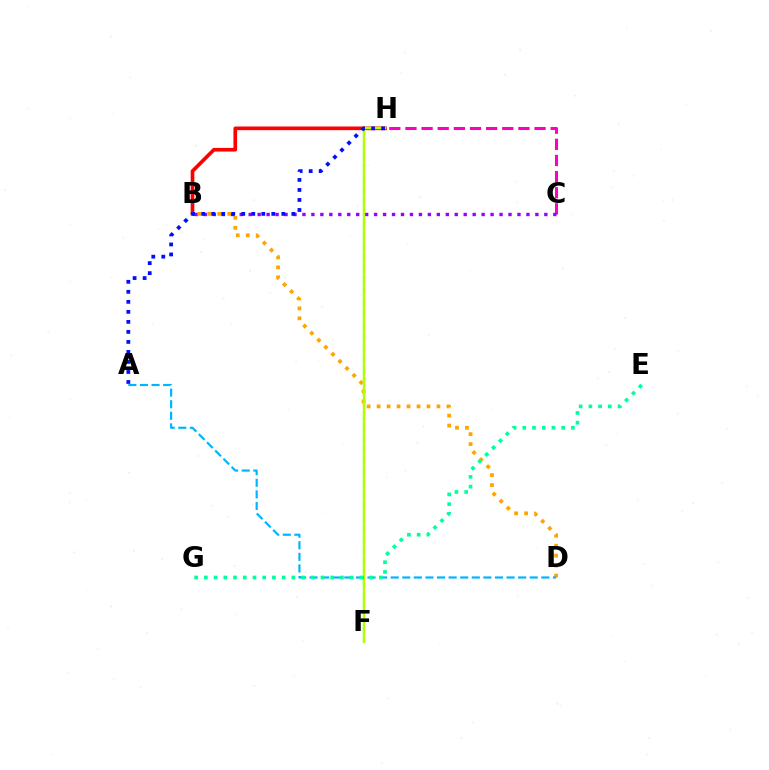{('B', 'H'): [{'color': '#ff0000', 'line_style': 'solid', 'thickness': 2.64}], ('C', 'H'): [{'color': '#ff00bd', 'line_style': 'dashed', 'thickness': 2.19}], ('F', 'H'): [{'color': '#08ff00', 'line_style': 'dashed', 'thickness': 1.53}, {'color': '#b3ff00', 'line_style': 'solid', 'thickness': 1.76}], ('B', 'C'): [{'color': '#9b00ff', 'line_style': 'dotted', 'thickness': 2.43}], ('B', 'D'): [{'color': '#ffa500', 'line_style': 'dotted', 'thickness': 2.71}], ('A', 'H'): [{'color': '#0010ff', 'line_style': 'dotted', 'thickness': 2.72}], ('A', 'D'): [{'color': '#00b5ff', 'line_style': 'dashed', 'thickness': 1.57}], ('E', 'G'): [{'color': '#00ff9d', 'line_style': 'dotted', 'thickness': 2.64}]}